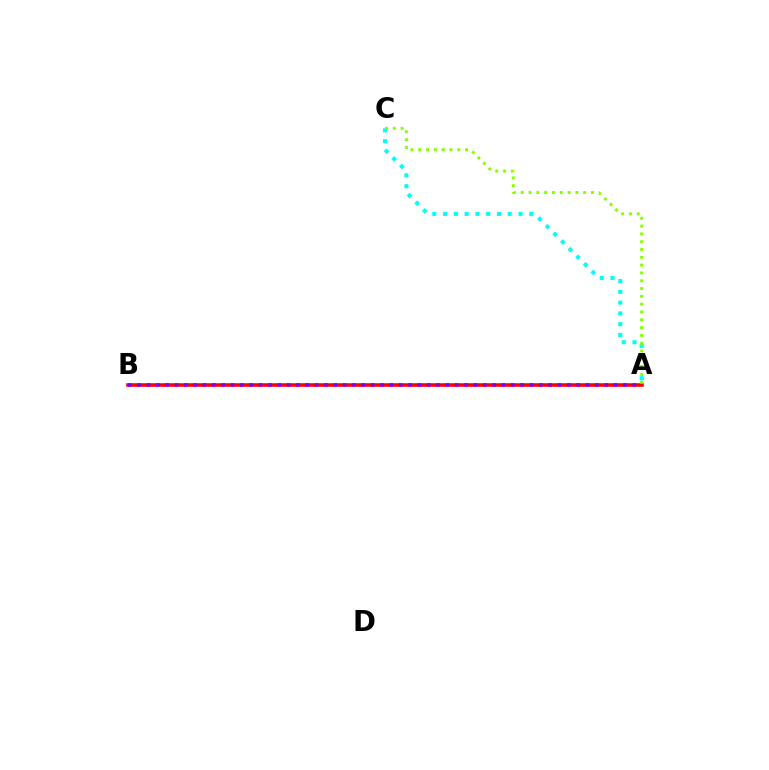{('A', 'B'): [{'color': '#ff0000', 'line_style': 'solid', 'thickness': 2.56}, {'color': '#7200ff', 'line_style': 'dotted', 'thickness': 2.54}], ('A', 'C'): [{'color': '#00fff6', 'line_style': 'dotted', 'thickness': 2.93}, {'color': '#84ff00', 'line_style': 'dotted', 'thickness': 2.12}]}